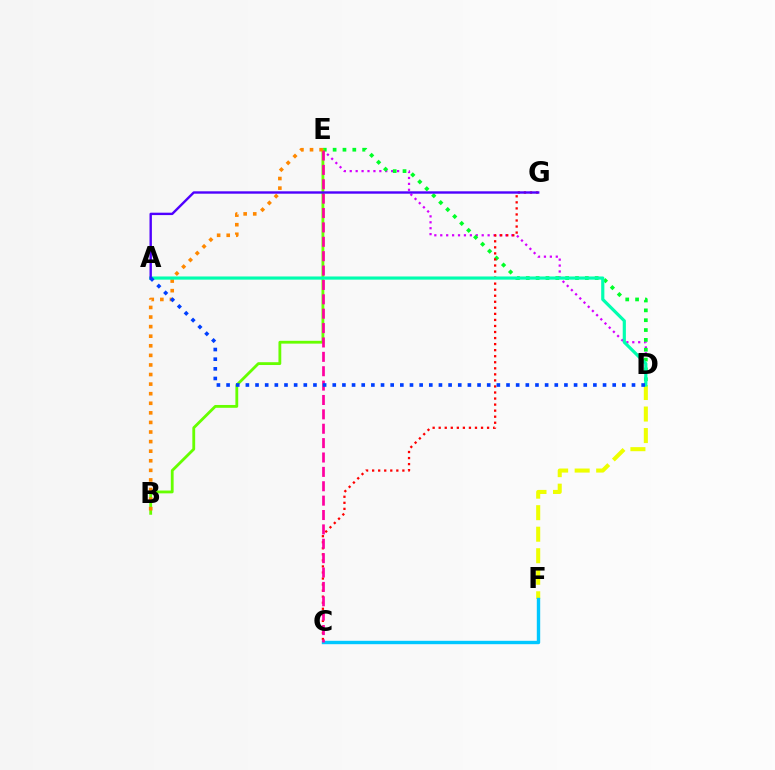{('D', 'E'): [{'color': '#d600ff', 'line_style': 'dotted', 'thickness': 1.61}, {'color': '#00ff27', 'line_style': 'dotted', 'thickness': 2.67}], ('D', 'F'): [{'color': '#eeff00', 'line_style': 'dashed', 'thickness': 2.92}], ('C', 'G'): [{'color': '#ff0000', 'line_style': 'dotted', 'thickness': 1.64}], ('B', 'E'): [{'color': '#66ff00', 'line_style': 'solid', 'thickness': 2.03}, {'color': '#ff8800', 'line_style': 'dotted', 'thickness': 2.6}], ('C', 'F'): [{'color': '#00c7ff', 'line_style': 'solid', 'thickness': 2.44}], ('C', 'E'): [{'color': '#ff00a0', 'line_style': 'dashed', 'thickness': 1.95}], ('A', 'D'): [{'color': '#00ffaf', 'line_style': 'solid', 'thickness': 2.28}, {'color': '#003fff', 'line_style': 'dotted', 'thickness': 2.62}], ('A', 'G'): [{'color': '#4f00ff', 'line_style': 'solid', 'thickness': 1.72}]}